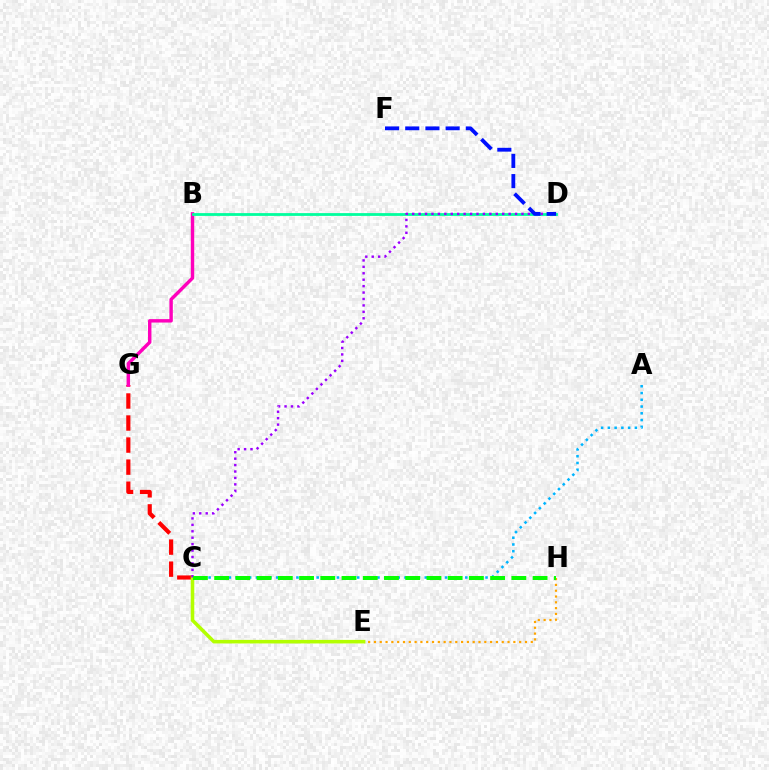{('E', 'H'): [{'color': '#ffa500', 'line_style': 'dotted', 'thickness': 1.58}], ('C', 'G'): [{'color': '#ff0000', 'line_style': 'dashed', 'thickness': 2.99}], ('B', 'G'): [{'color': '#ff00bd', 'line_style': 'solid', 'thickness': 2.46}], ('C', 'E'): [{'color': '#b3ff00', 'line_style': 'solid', 'thickness': 2.56}], ('A', 'C'): [{'color': '#00b5ff', 'line_style': 'dotted', 'thickness': 1.84}], ('B', 'D'): [{'color': '#00ff9d', 'line_style': 'solid', 'thickness': 2.01}], ('C', 'D'): [{'color': '#9b00ff', 'line_style': 'dotted', 'thickness': 1.75}], ('D', 'F'): [{'color': '#0010ff', 'line_style': 'dashed', 'thickness': 2.74}], ('C', 'H'): [{'color': '#08ff00', 'line_style': 'dashed', 'thickness': 2.88}]}